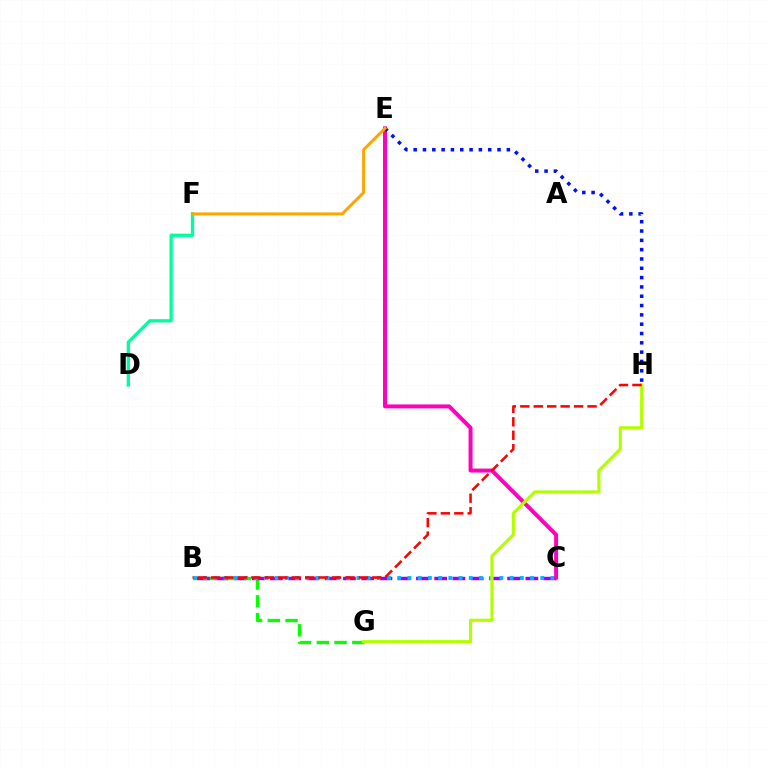{('B', 'G'): [{'color': '#08ff00', 'line_style': 'dashed', 'thickness': 2.41}], ('B', 'C'): [{'color': '#9b00ff', 'line_style': 'dashed', 'thickness': 2.48}, {'color': '#00b5ff', 'line_style': 'dotted', 'thickness': 2.78}], ('C', 'E'): [{'color': '#ff00bd', 'line_style': 'solid', 'thickness': 2.85}], ('E', 'H'): [{'color': '#0010ff', 'line_style': 'dotted', 'thickness': 2.53}], ('G', 'H'): [{'color': '#b3ff00', 'line_style': 'solid', 'thickness': 2.27}], ('B', 'H'): [{'color': '#ff0000', 'line_style': 'dashed', 'thickness': 1.83}], ('D', 'F'): [{'color': '#00ff9d', 'line_style': 'solid', 'thickness': 2.38}], ('E', 'F'): [{'color': '#ffa500', 'line_style': 'solid', 'thickness': 2.15}]}